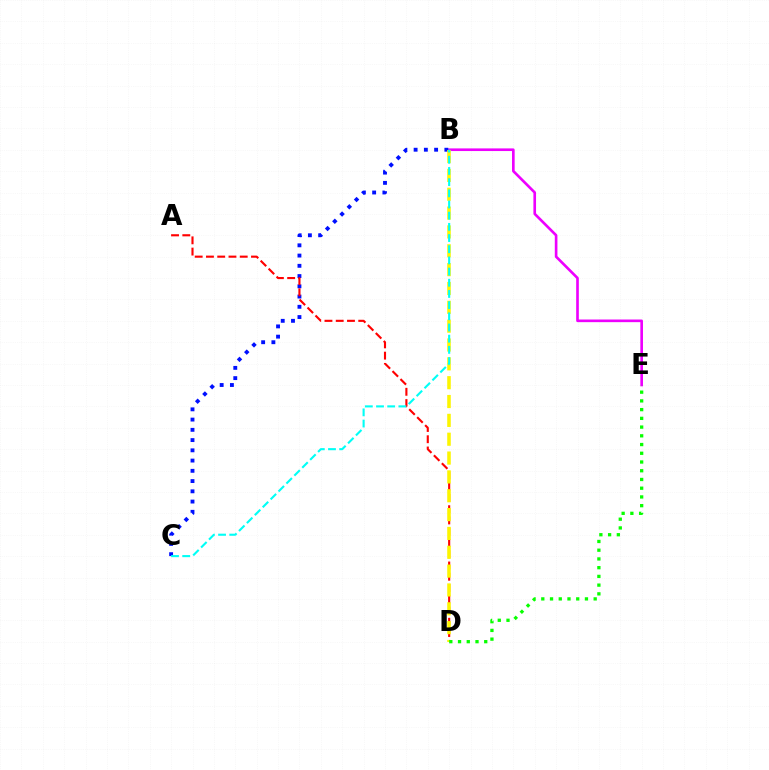{('B', 'E'): [{'color': '#ee00ff', 'line_style': 'solid', 'thickness': 1.9}], ('B', 'C'): [{'color': '#0010ff', 'line_style': 'dotted', 'thickness': 2.78}, {'color': '#00fff6', 'line_style': 'dashed', 'thickness': 1.52}], ('A', 'D'): [{'color': '#ff0000', 'line_style': 'dashed', 'thickness': 1.53}], ('B', 'D'): [{'color': '#fcf500', 'line_style': 'dashed', 'thickness': 2.56}], ('D', 'E'): [{'color': '#08ff00', 'line_style': 'dotted', 'thickness': 2.37}]}